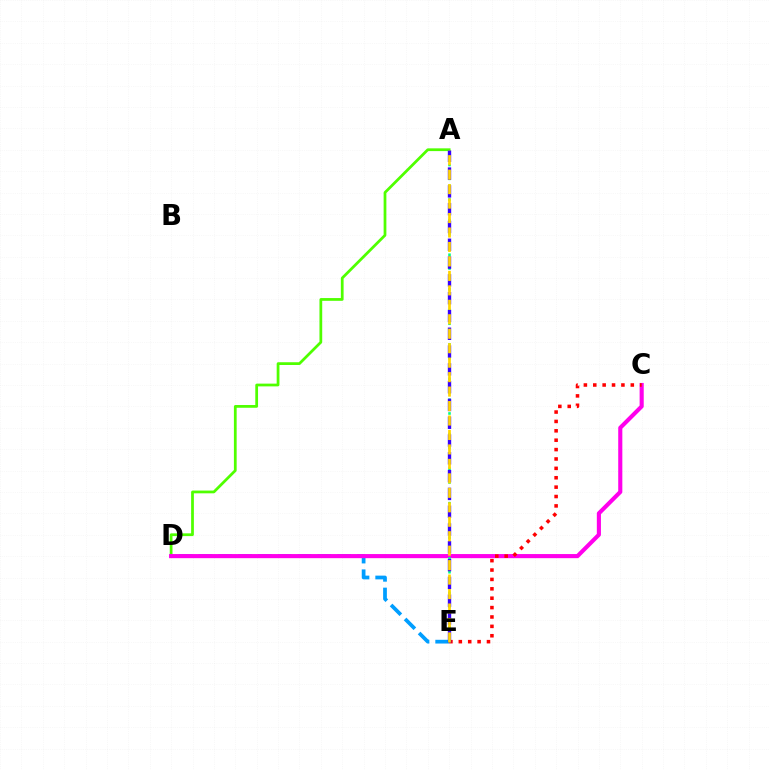{('D', 'E'): [{'color': '#009eff', 'line_style': 'dashed', 'thickness': 2.69}], ('A', 'D'): [{'color': '#4fff00', 'line_style': 'solid', 'thickness': 1.98}], ('C', 'D'): [{'color': '#ff00ed', 'line_style': 'solid', 'thickness': 2.96}], ('A', 'E'): [{'color': '#00ff86', 'line_style': 'dotted', 'thickness': 1.87}, {'color': '#3700ff', 'line_style': 'dashed', 'thickness': 2.42}, {'color': '#ffd500', 'line_style': 'dashed', 'thickness': 1.96}], ('C', 'E'): [{'color': '#ff0000', 'line_style': 'dotted', 'thickness': 2.55}]}